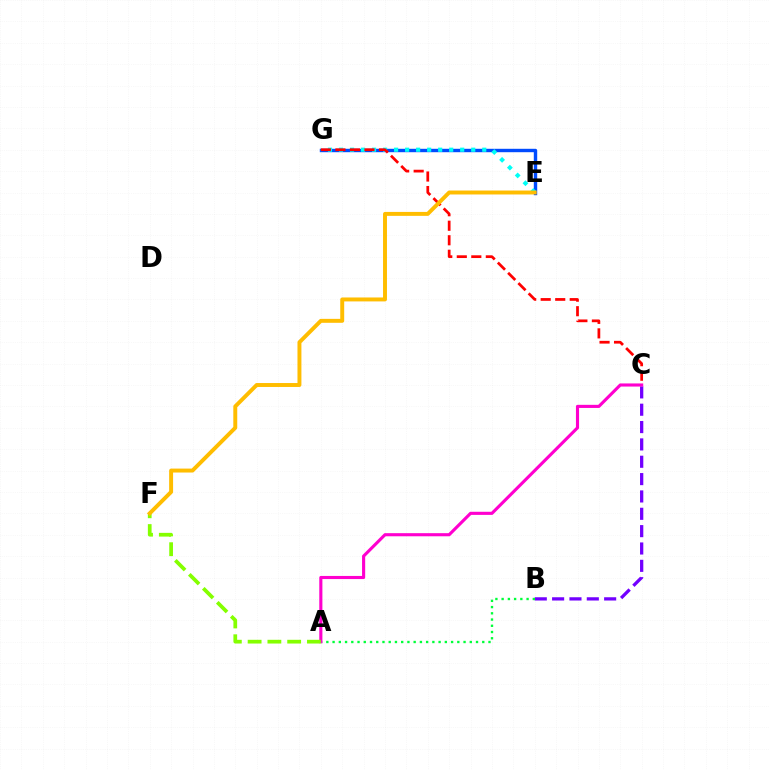{('E', 'G'): [{'color': '#004bff', 'line_style': 'solid', 'thickness': 2.45}, {'color': '#00fff6', 'line_style': 'dotted', 'thickness': 2.99}], ('B', 'C'): [{'color': '#7200ff', 'line_style': 'dashed', 'thickness': 2.36}], ('A', 'B'): [{'color': '#00ff39', 'line_style': 'dotted', 'thickness': 1.69}], ('A', 'C'): [{'color': '#ff00cf', 'line_style': 'solid', 'thickness': 2.25}], ('C', 'G'): [{'color': '#ff0000', 'line_style': 'dashed', 'thickness': 1.97}], ('A', 'F'): [{'color': '#84ff00', 'line_style': 'dashed', 'thickness': 2.69}], ('E', 'F'): [{'color': '#ffbd00', 'line_style': 'solid', 'thickness': 2.84}]}